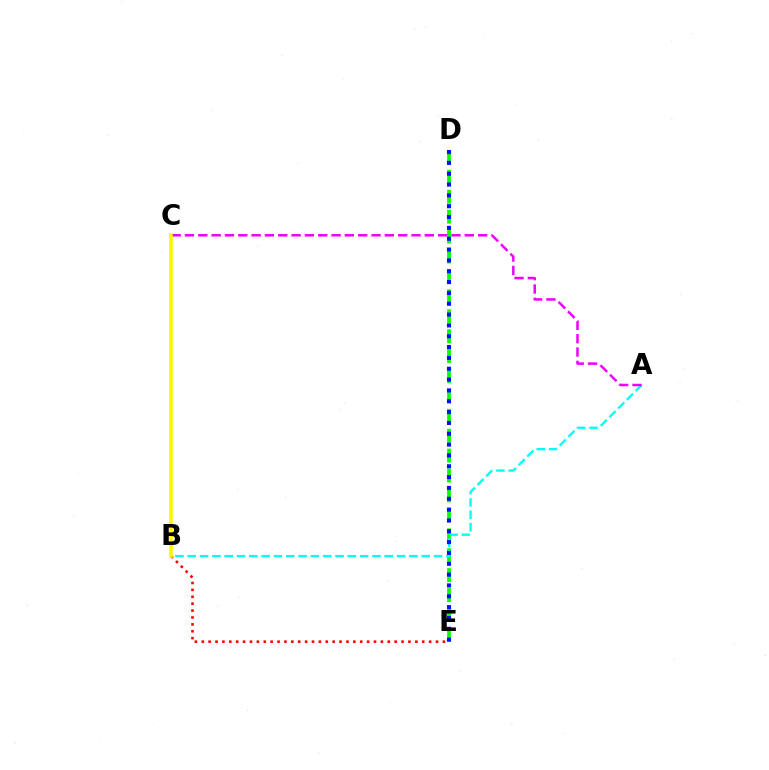{('B', 'E'): [{'color': '#ff0000', 'line_style': 'dotted', 'thickness': 1.87}], ('D', 'E'): [{'color': '#08ff00', 'line_style': 'dashed', 'thickness': 2.71}, {'color': '#0010ff', 'line_style': 'dotted', 'thickness': 2.94}], ('A', 'B'): [{'color': '#00fff6', 'line_style': 'dashed', 'thickness': 1.67}], ('A', 'C'): [{'color': '#ee00ff', 'line_style': 'dashed', 'thickness': 1.81}], ('B', 'C'): [{'color': '#fcf500', 'line_style': 'solid', 'thickness': 2.56}]}